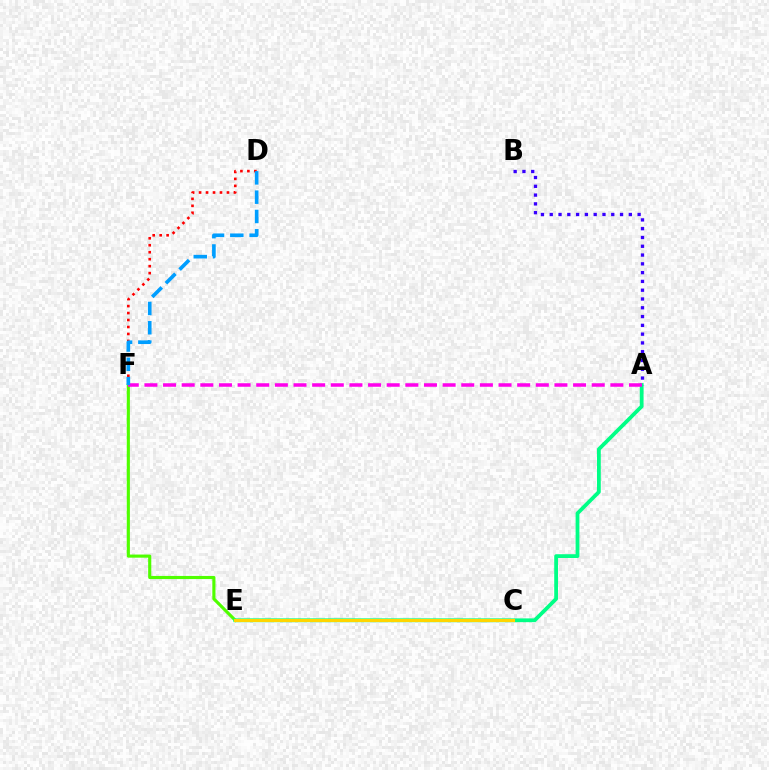{('E', 'F'): [{'color': '#4fff00', 'line_style': 'solid', 'thickness': 2.25}], ('D', 'F'): [{'color': '#ff0000', 'line_style': 'dotted', 'thickness': 1.89}, {'color': '#009eff', 'line_style': 'dashed', 'thickness': 2.62}], ('A', 'B'): [{'color': '#3700ff', 'line_style': 'dotted', 'thickness': 2.39}], ('A', 'E'): [{'color': '#00ff86', 'line_style': 'solid', 'thickness': 2.73}], ('C', 'E'): [{'color': '#ffd500', 'line_style': 'solid', 'thickness': 2.25}], ('A', 'F'): [{'color': '#ff00ed', 'line_style': 'dashed', 'thickness': 2.53}]}